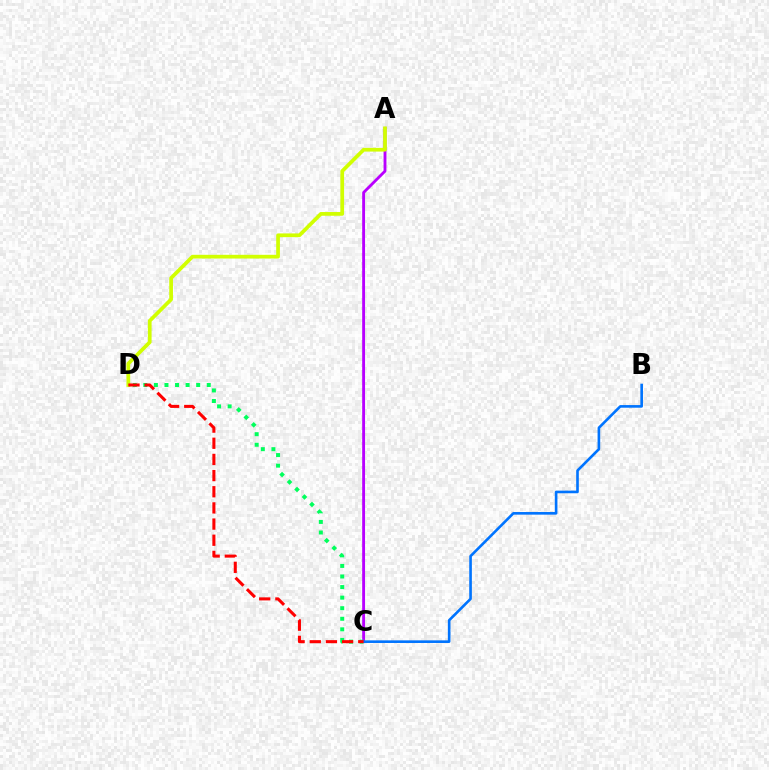{('A', 'C'): [{'color': '#b900ff', 'line_style': 'solid', 'thickness': 2.06}], ('C', 'D'): [{'color': '#00ff5c', 'line_style': 'dotted', 'thickness': 2.87}, {'color': '#ff0000', 'line_style': 'dashed', 'thickness': 2.2}], ('B', 'C'): [{'color': '#0074ff', 'line_style': 'solid', 'thickness': 1.89}], ('A', 'D'): [{'color': '#d1ff00', 'line_style': 'solid', 'thickness': 2.68}]}